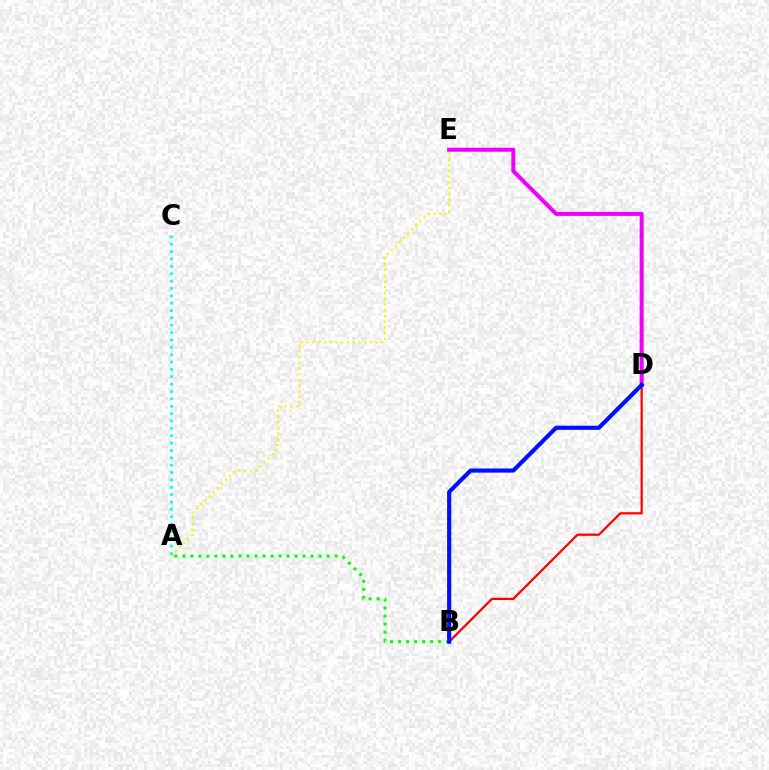{('A', 'E'): [{'color': '#fcf500', 'line_style': 'dotted', 'thickness': 1.56}], ('B', 'D'): [{'color': '#ff0000', 'line_style': 'solid', 'thickness': 1.61}, {'color': '#0010ff', 'line_style': 'solid', 'thickness': 2.98}], ('A', 'C'): [{'color': '#00fff6', 'line_style': 'dotted', 'thickness': 2.0}], ('D', 'E'): [{'color': '#ee00ff', 'line_style': 'solid', 'thickness': 2.9}], ('A', 'B'): [{'color': '#08ff00', 'line_style': 'dotted', 'thickness': 2.18}]}